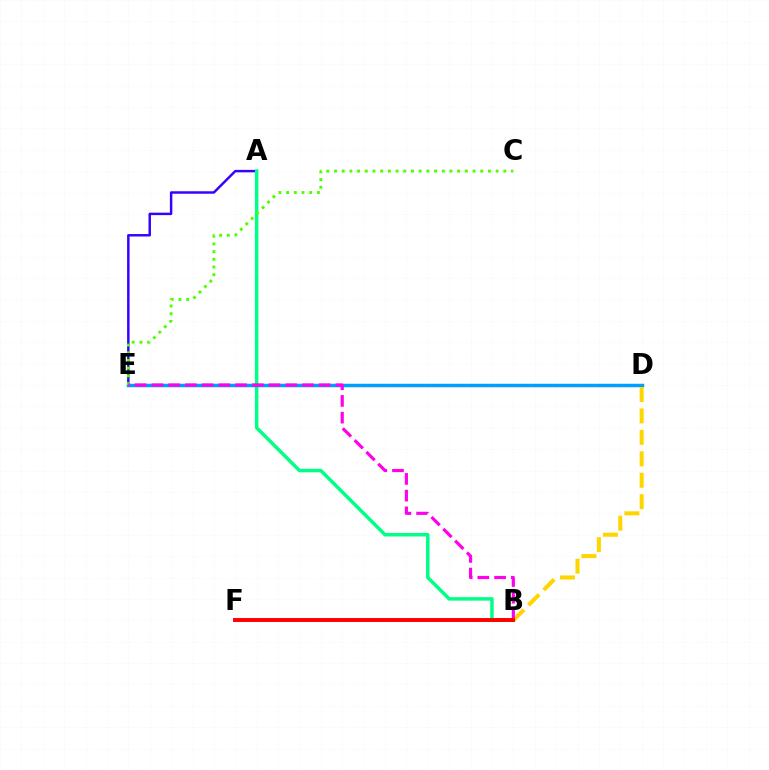{('A', 'E'): [{'color': '#3700ff', 'line_style': 'solid', 'thickness': 1.77}], ('A', 'B'): [{'color': '#00ff86', 'line_style': 'solid', 'thickness': 2.51}], ('D', 'E'): [{'color': '#009eff', 'line_style': 'solid', 'thickness': 2.5}], ('B', 'D'): [{'color': '#ffd500', 'line_style': 'dashed', 'thickness': 2.91}], ('C', 'E'): [{'color': '#4fff00', 'line_style': 'dotted', 'thickness': 2.09}], ('B', 'E'): [{'color': '#ff00ed', 'line_style': 'dashed', 'thickness': 2.27}], ('B', 'F'): [{'color': '#ff0000', 'line_style': 'solid', 'thickness': 2.83}]}